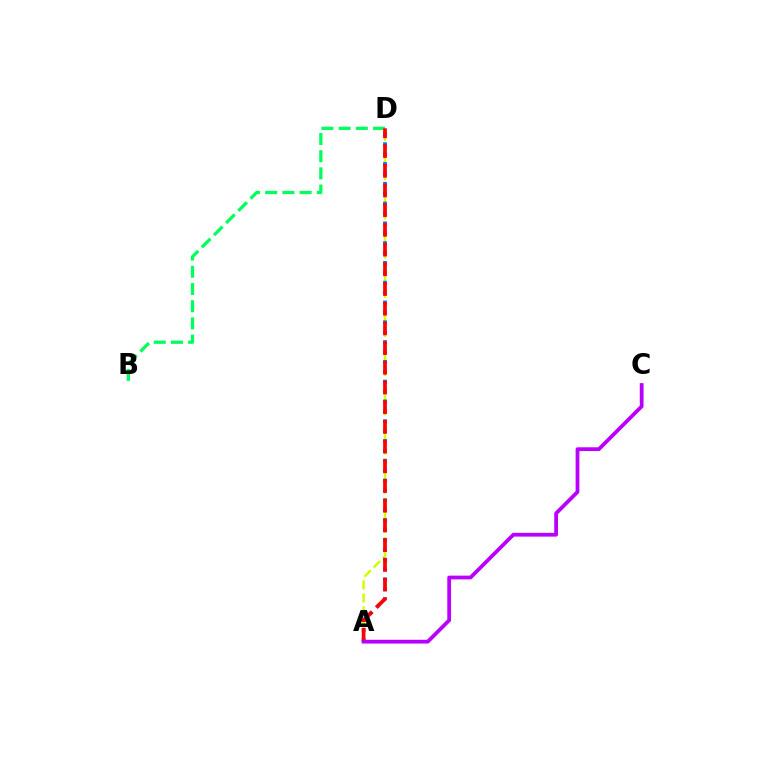{('B', 'D'): [{'color': '#00ff5c', 'line_style': 'dashed', 'thickness': 2.34}], ('A', 'D'): [{'color': '#d1ff00', 'line_style': 'dashed', 'thickness': 1.77}, {'color': '#0074ff', 'line_style': 'dotted', 'thickness': 2.69}, {'color': '#ff0000', 'line_style': 'dashed', 'thickness': 2.68}], ('A', 'C'): [{'color': '#b900ff', 'line_style': 'solid', 'thickness': 2.72}]}